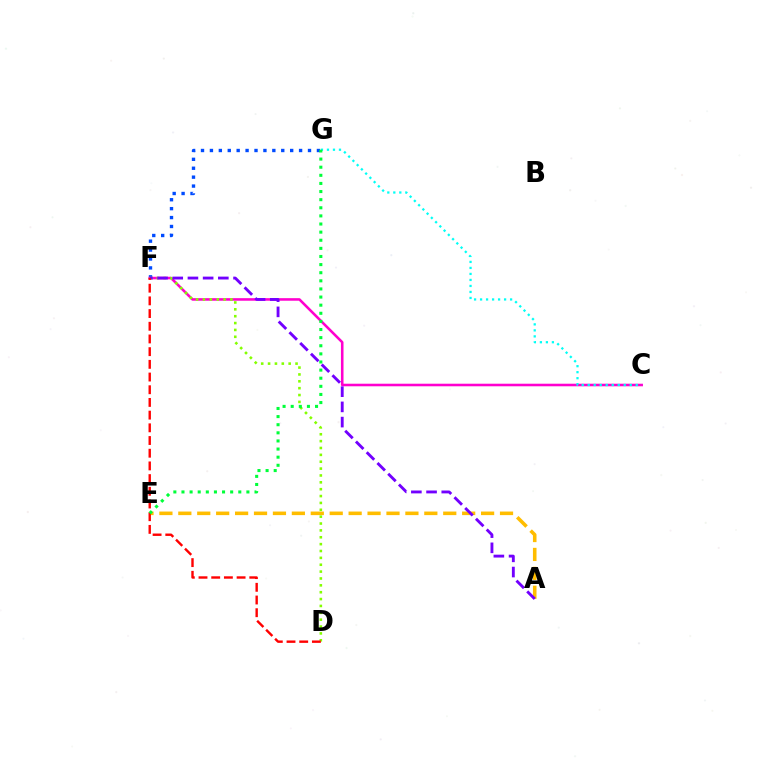{('A', 'E'): [{'color': '#ffbd00', 'line_style': 'dashed', 'thickness': 2.57}], ('F', 'G'): [{'color': '#004bff', 'line_style': 'dotted', 'thickness': 2.42}], ('C', 'F'): [{'color': '#ff00cf', 'line_style': 'solid', 'thickness': 1.85}], ('C', 'G'): [{'color': '#00fff6', 'line_style': 'dotted', 'thickness': 1.63}], ('D', 'F'): [{'color': '#84ff00', 'line_style': 'dotted', 'thickness': 1.87}, {'color': '#ff0000', 'line_style': 'dashed', 'thickness': 1.72}], ('A', 'F'): [{'color': '#7200ff', 'line_style': 'dashed', 'thickness': 2.06}], ('E', 'G'): [{'color': '#00ff39', 'line_style': 'dotted', 'thickness': 2.21}]}